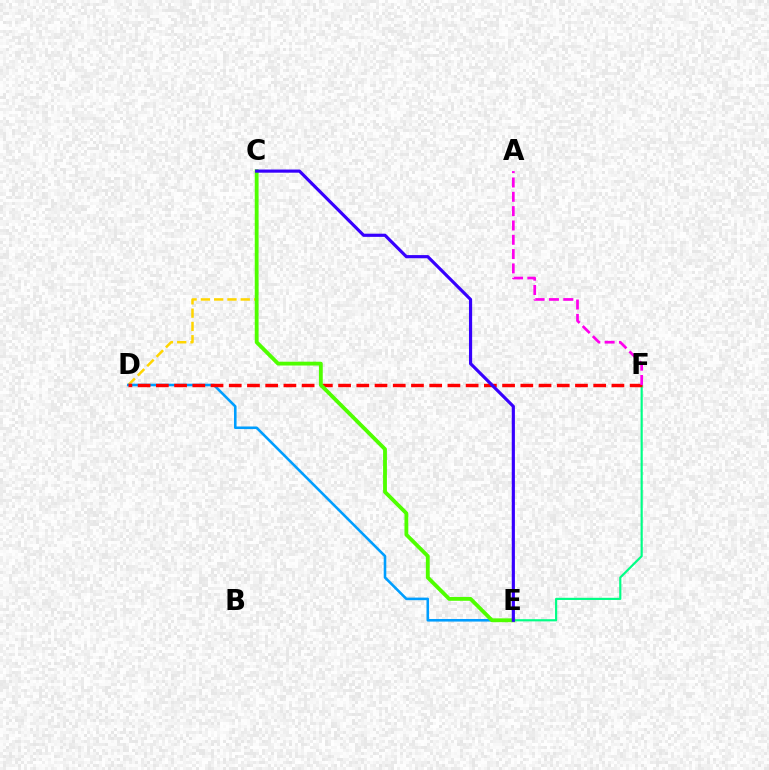{('C', 'D'): [{'color': '#ffd500', 'line_style': 'dashed', 'thickness': 1.81}], ('E', 'F'): [{'color': '#00ff86', 'line_style': 'solid', 'thickness': 1.57}], ('D', 'E'): [{'color': '#009eff', 'line_style': 'solid', 'thickness': 1.86}], ('D', 'F'): [{'color': '#ff0000', 'line_style': 'dashed', 'thickness': 2.48}], ('C', 'E'): [{'color': '#4fff00', 'line_style': 'solid', 'thickness': 2.76}, {'color': '#3700ff', 'line_style': 'solid', 'thickness': 2.28}], ('A', 'F'): [{'color': '#ff00ed', 'line_style': 'dashed', 'thickness': 1.95}]}